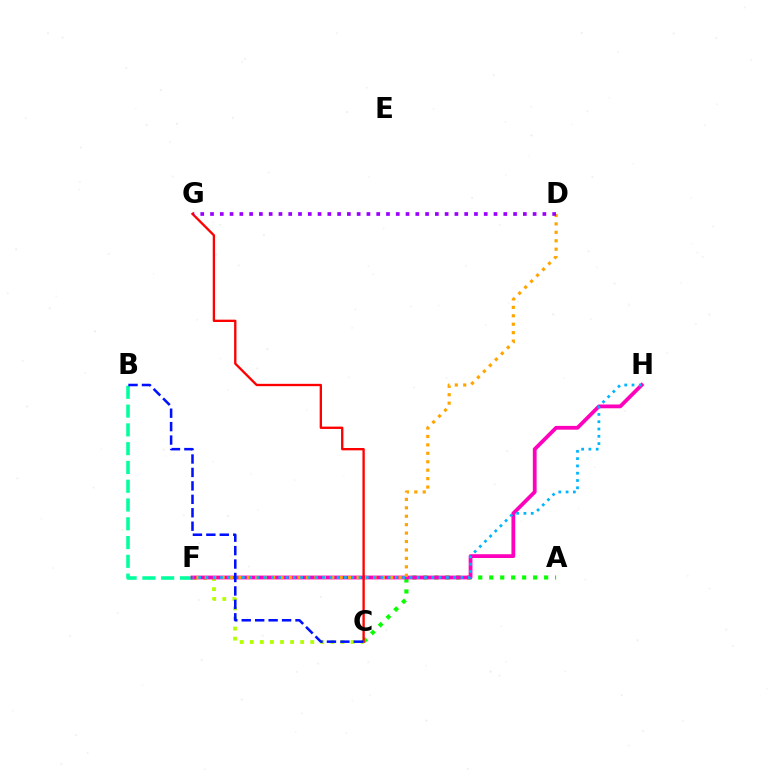{('C', 'F'): [{'color': '#b3ff00', 'line_style': 'dotted', 'thickness': 2.74}], ('A', 'C'): [{'color': '#08ff00', 'line_style': 'dotted', 'thickness': 2.98}], ('B', 'F'): [{'color': '#00ff9d', 'line_style': 'dashed', 'thickness': 2.55}], ('F', 'H'): [{'color': '#ff00bd', 'line_style': 'solid', 'thickness': 2.73}, {'color': '#00b5ff', 'line_style': 'dotted', 'thickness': 1.98}], ('D', 'F'): [{'color': '#ffa500', 'line_style': 'dotted', 'thickness': 2.29}], ('C', 'G'): [{'color': '#ff0000', 'line_style': 'solid', 'thickness': 1.68}], ('D', 'G'): [{'color': '#9b00ff', 'line_style': 'dotted', 'thickness': 2.66}], ('B', 'C'): [{'color': '#0010ff', 'line_style': 'dashed', 'thickness': 1.83}]}